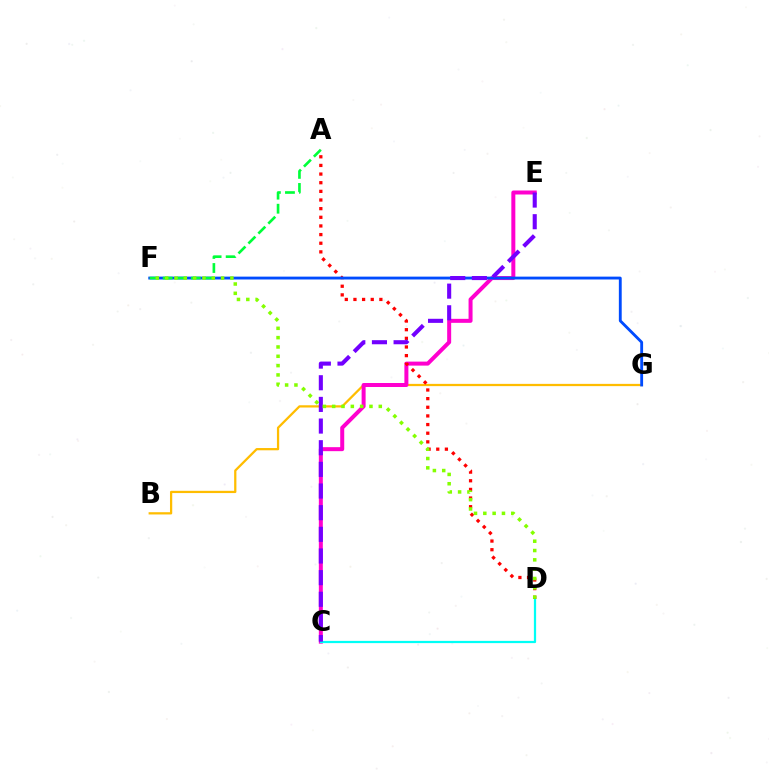{('B', 'G'): [{'color': '#ffbd00', 'line_style': 'solid', 'thickness': 1.62}], ('C', 'E'): [{'color': '#ff00cf', 'line_style': 'solid', 'thickness': 2.88}, {'color': '#7200ff', 'line_style': 'dashed', 'thickness': 2.94}], ('C', 'D'): [{'color': '#00fff6', 'line_style': 'solid', 'thickness': 1.61}], ('A', 'D'): [{'color': '#ff0000', 'line_style': 'dotted', 'thickness': 2.35}], ('F', 'G'): [{'color': '#004bff', 'line_style': 'solid', 'thickness': 2.05}], ('A', 'F'): [{'color': '#00ff39', 'line_style': 'dashed', 'thickness': 1.91}], ('D', 'F'): [{'color': '#84ff00', 'line_style': 'dotted', 'thickness': 2.53}]}